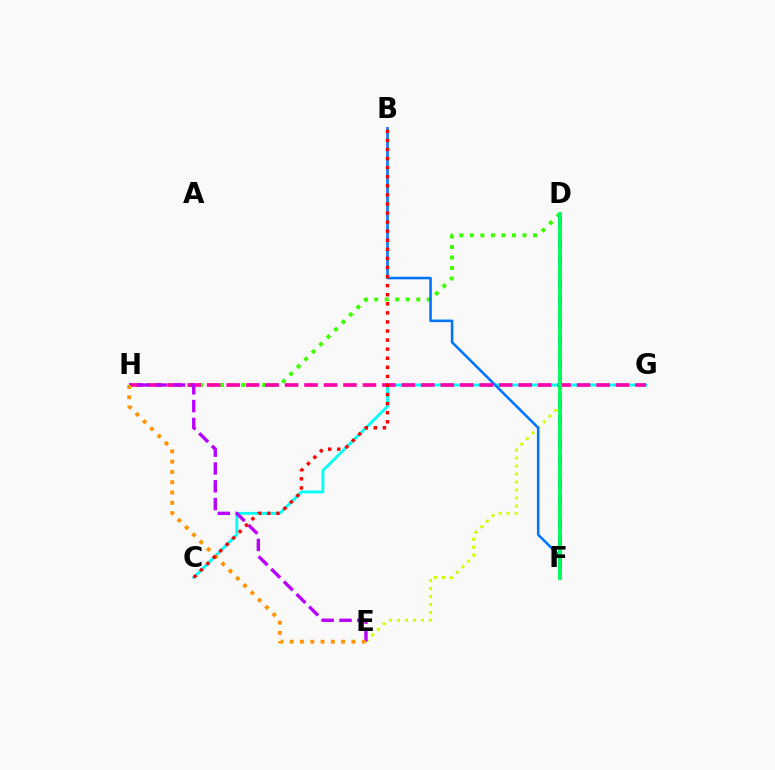{('D', 'H'): [{'color': '#3dff00', 'line_style': 'dotted', 'thickness': 2.86}], ('D', 'E'): [{'color': '#d1ff00', 'line_style': 'dotted', 'thickness': 2.17}], ('C', 'G'): [{'color': '#00fff6', 'line_style': 'solid', 'thickness': 2.05}], ('B', 'F'): [{'color': '#0074ff', 'line_style': 'solid', 'thickness': 1.84}], ('D', 'F'): [{'color': '#2500ff', 'line_style': 'dashed', 'thickness': 2.72}, {'color': '#00ff5c', 'line_style': 'solid', 'thickness': 2.75}], ('G', 'H'): [{'color': '#ff00ac', 'line_style': 'dashed', 'thickness': 2.65}], ('E', 'H'): [{'color': '#b900ff', 'line_style': 'dashed', 'thickness': 2.42}, {'color': '#ff9400', 'line_style': 'dotted', 'thickness': 2.8}], ('B', 'C'): [{'color': '#ff0000', 'line_style': 'dotted', 'thickness': 2.47}]}